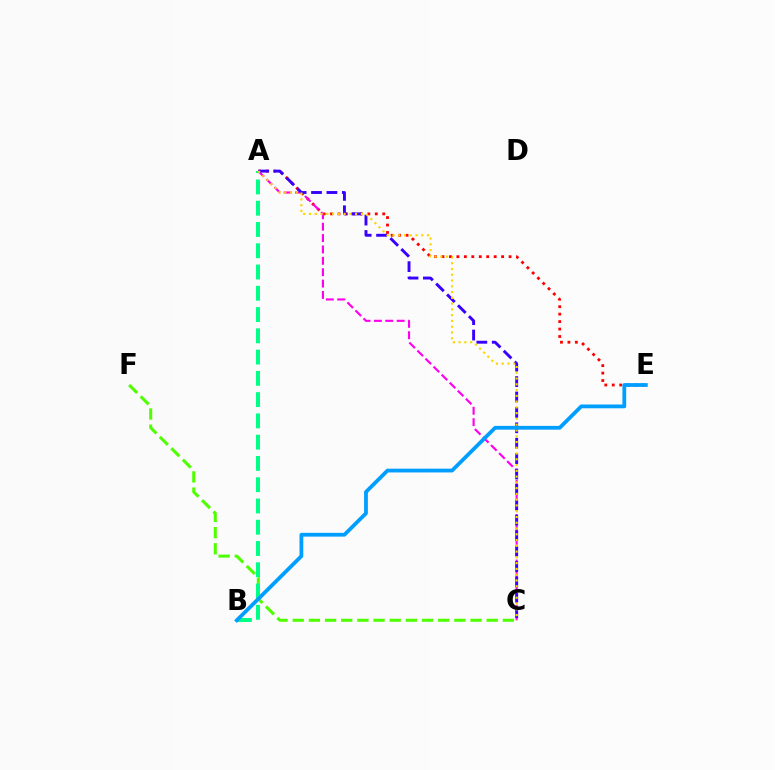{('A', 'E'): [{'color': '#ff0000', 'line_style': 'dotted', 'thickness': 2.03}], ('A', 'C'): [{'color': '#ff00ed', 'line_style': 'dashed', 'thickness': 1.55}, {'color': '#3700ff', 'line_style': 'dashed', 'thickness': 2.09}, {'color': '#ffd500', 'line_style': 'dotted', 'thickness': 1.57}], ('C', 'F'): [{'color': '#4fff00', 'line_style': 'dashed', 'thickness': 2.2}], ('A', 'B'): [{'color': '#00ff86', 'line_style': 'dashed', 'thickness': 2.89}], ('B', 'E'): [{'color': '#009eff', 'line_style': 'solid', 'thickness': 2.72}]}